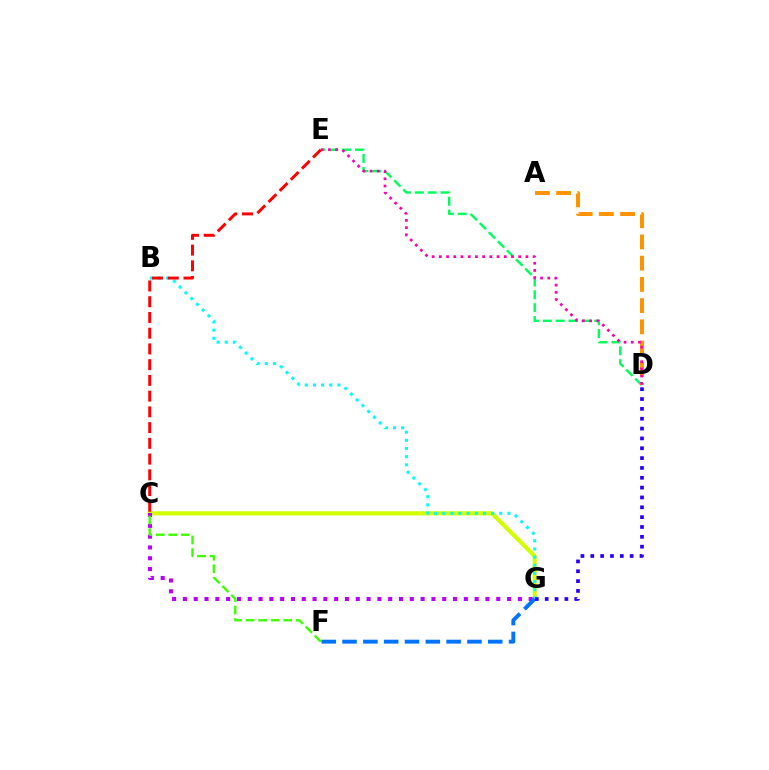{('C', 'G'): [{'color': '#d1ff00', 'line_style': 'solid', 'thickness': 2.99}, {'color': '#b900ff', 'line_style': 'dotted', 'thickness': 2.94}], ('B', 'G'): [{'color': '#00fff6', 'line_style': 'dotted', 'thickness': 2.21}], ('D', 'E'): [{'color': '#00ff5c', 'line_style': 'dashed', 'thickness': 1.75}, {'color': '#ff00ac', 'line_style': 'dotted', 'thickness': 1.96}], ('C', 'F'): [{'color': '#3dff00', 'line_style': 'dashed', 'thickness': 1.7}], ('C', 'E'): [{'color': '#ff0000', 'line_style': 'dashed', 'thickness': 2.14}], ('A', 'D'): [{'color': '#ff9400', 'line_style': 'dashed', 'thickness': 2.88}], ('F', 'G'): [{'color': '#0074ff', 'line_style': 'dashed', 'thickness': 2.83}], ('D', 'G'): [{'color': '#2500ff', 'line_style': 'dotted', 'thickness': 2.67}]}